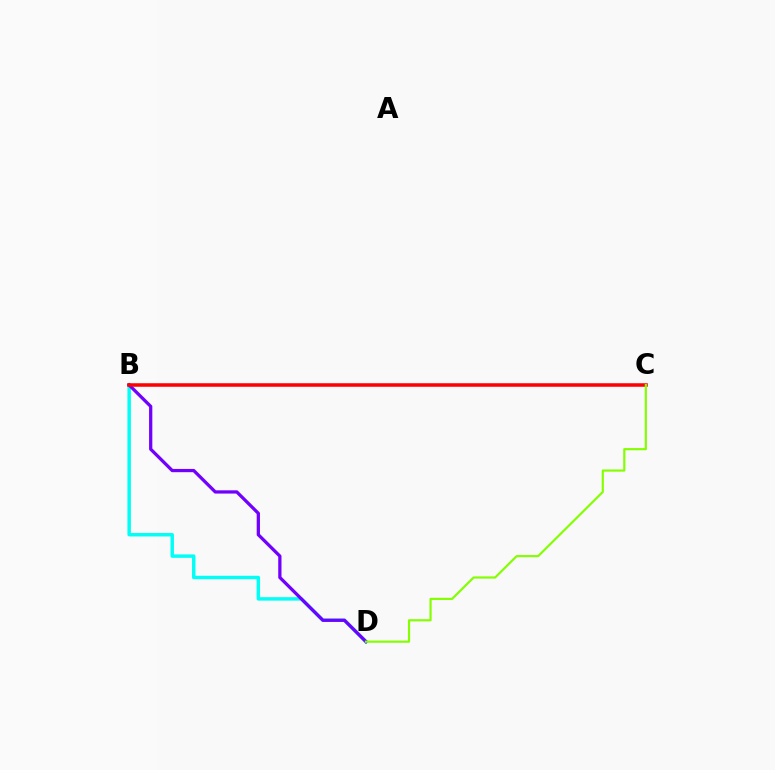{('B', 'D'): [{'color': '#00fff6', 'line_style': 'solid', 'thickness': 2.48}, {'color': '#7200ff', 'line_style': 'solid', 'thickness': 2.35}], ('B', 'C'): [{'color': '#ff0000', 'line_style': 'solid', 'thickness': 2.55}], ('C', 'D'): [{'color': '#84ff00', 'line_style': 'solid', 'thickness': 1.57}]}